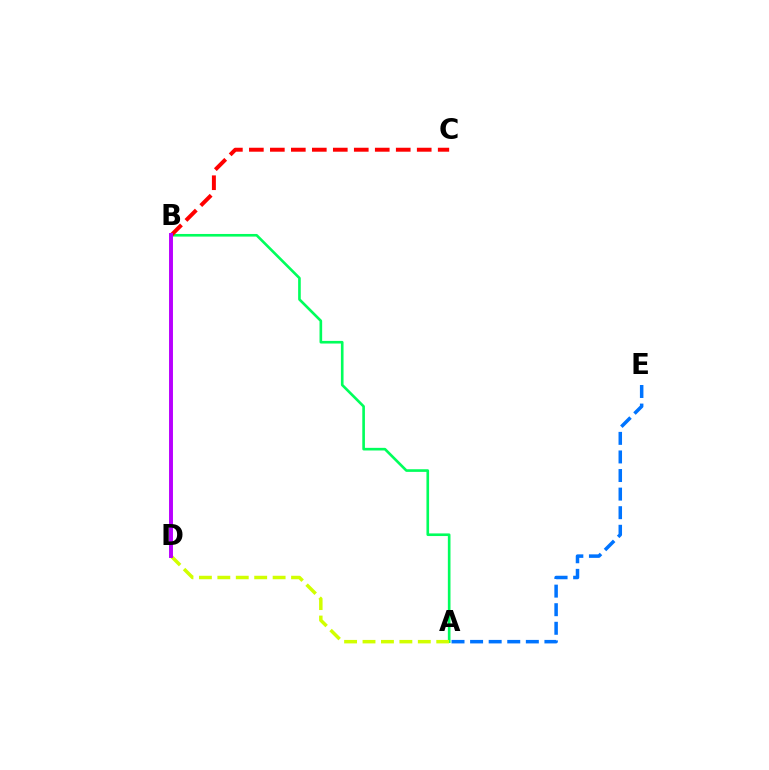{('A', 'B'): [{'color': '#00ff5c', 'line_style': 'solid', 'thickness': 1.9}], ('A', 'E'): [{'color': '#0074ff', 'line_style': 'dashed', 'thickness': 2.52}], ('B', 'C'): [{'color': '#ff0000', 'line_style': 'dashed', 'thickness': 2.85}], ('A', 'D'): [{'color': '#d1ff00', 'line_style': 'dashed', 'thickness': 2.5}], ('B', 'D'): [{'color': '#b900ff', 'line_style': 'solid', 'thickness': 2.83}]}